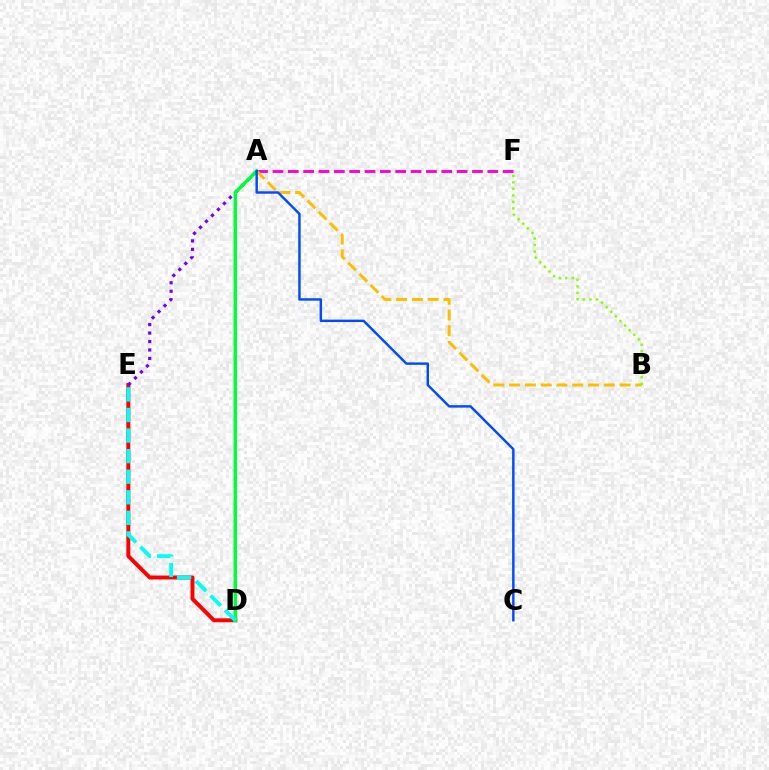{('A', 'F'): [{'color': '#ff00cf', 'line_style': 'dashed', 'thickness': 2.08}], ('D', 'E'): [{'color': '#ff0000', 'line_style': 'solid', 'thickness': 2.84}, {'color': '#00fff6', 'line_style': 'dashed', 'thickness': 2.8}], ('A', 'B'): [{'color': '#ffbd00', 'line_style': 'dashed', 'thickness': 2.14}], ('A', 'E'): [{'color': '#7200ff', 'line_style': 'dotted', 'thickness': 2.3}], ('A', 'D'): [{'color': '#00ff39', 'line_style': 'solid', 'thickness': 2.52}], ('A', 'C'): [{'color': '#004bff', 'line_style': 'solid', 'thickness': 1.75}], ('B', 'F'): [{'color': '#84ff00', 'line_style': 'dotted', 'thickness': 1.77}]}